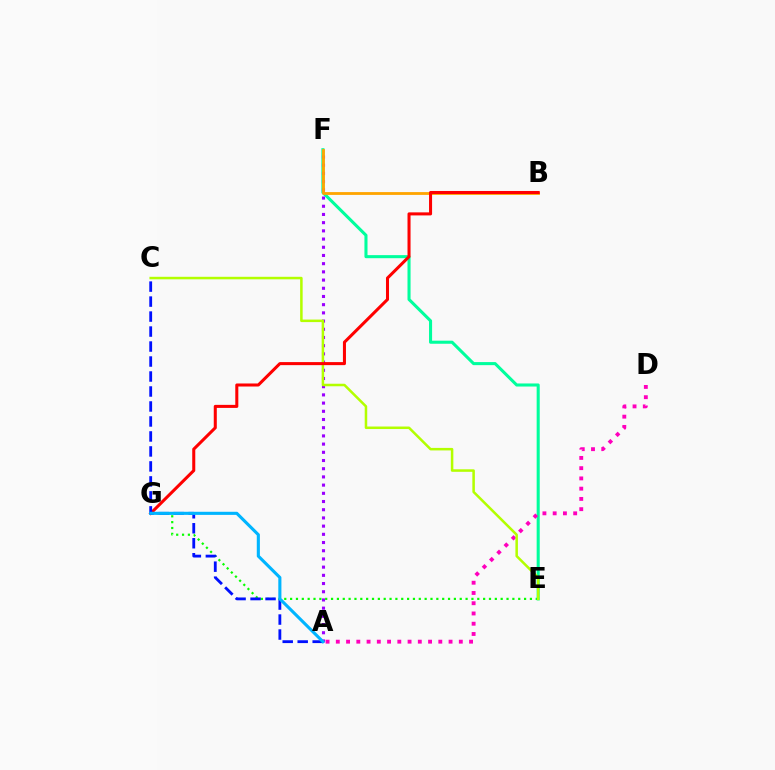{('E', 'G'): [{'color': '#08ff00', 'line_style': 'dotted', 'thickness': 1.59}], ('E', 'F'): [{'color': '#00ff9d', 'line_style': 'solid', 'thickness': 2.21}], ('A', 'F'): [{'color': '#9b00ff', 'line_style': 'dotted', 'thickness': 2.23}], ('A', 'D'): [{'color': '#ff00bd', 'line_style': 'dotted', 'thickness': 2.78}], ('C', 'E'): [{'color': '#b3ff00', 'line_style': 'solid', 'thickness': 1.81}], ('B', 'F'): [{'color': '#ffa500', 'line_style': 'solid', 'thickness': 2.03}], ('B', 'G'): [{'color': '#ff0000', 'line_style': 'solid', 'thickness': 2.19}], ('A', 'C'): [{'color': '#0010ff', 'line_style': 'dashed', 'thickness': 2.04}], ('A', 'G'): [{'color': '#00b5ff', 'line_style': 'solid', 'thickness': 2.23}]}